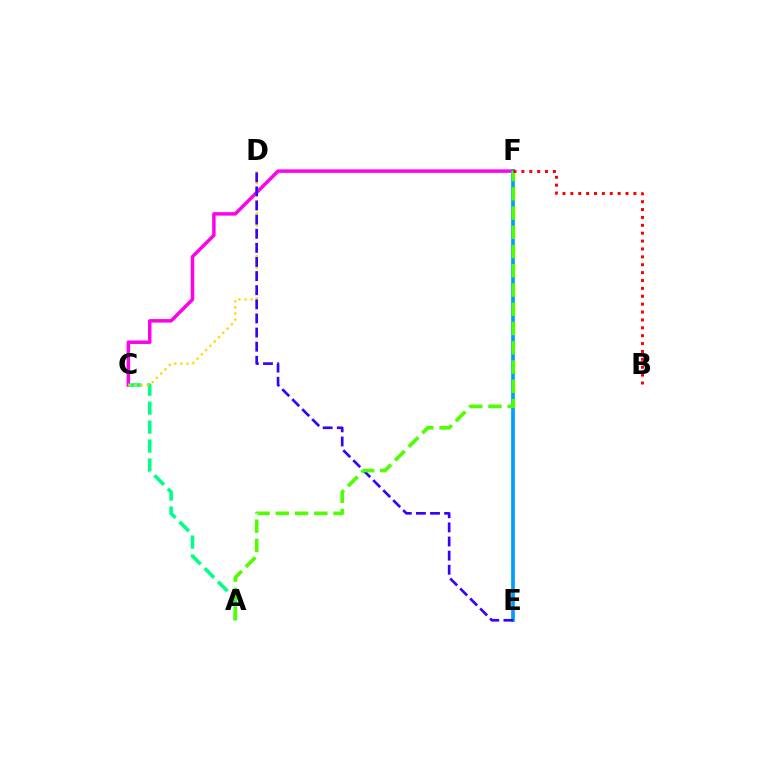{('C', 'F'): [{'color': '#ff00ed', 'line_style': 'solid', 'thickness': 2.51}], ('A', 'C'): [{'color': '#00ff86', 'line_style': 'dashed', 'thickness': 2.58}], ('C', 'D'): [{'color': '#ffd500', 'line_style': 'dotted', 'thickness': 1.65}], ('E', 'F'): [{'color': '#009eff', 'line_style': 'solid', 'thickness': 2.66}], ('D', 'E'): [{'color': '#3700ff', 'line_style': 'dashed', 'thickness': 1.92}], ('A', 'F'): [{'color': '#4fff00', 'line_style': 'dashed', 'thickness': 2.61}], ('B', 'F'): [{'color': '#ff0000', 'line_style': 'dotted', 'thickness': 2.14}]}